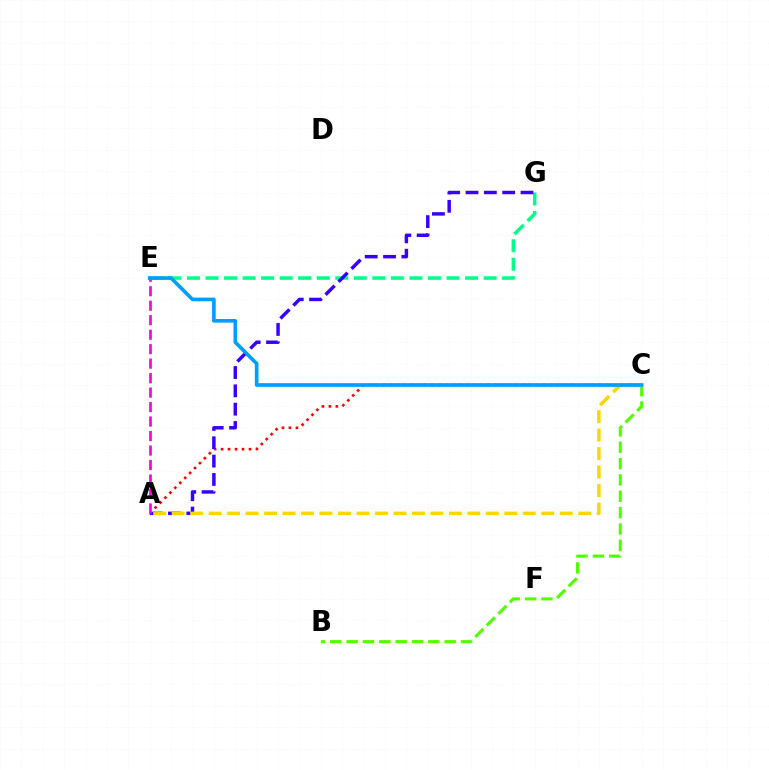{('E', 'G'): [{'color': '#00ff86', 'line_style': 'dashed', 'thickness': 2.52}], ('A', 'C'): [{'color': '#ff0000', 'line_style': 'dotted', 'thickness': 1.89}, {'color': '#ffd500', 'line_style': 'dashed', 'thickness': 2.51}], ('A', 'G'): [{'color': '#3700ff', 'line_style': 'dashed', 'thickness': 2.49}], ('B', 'C'): [{'color': '#4fff00', 'line_style': 'dashed', 'thickness': 2.22}], ('A', 'E'): [{'color': '#ff00ed', 'line_style': 'dashed', 'thickness': 1.97}], ('C', 'E'): [{'color': '#009eff', 'line_style': 'solid', 'thickness': 2.64}]}